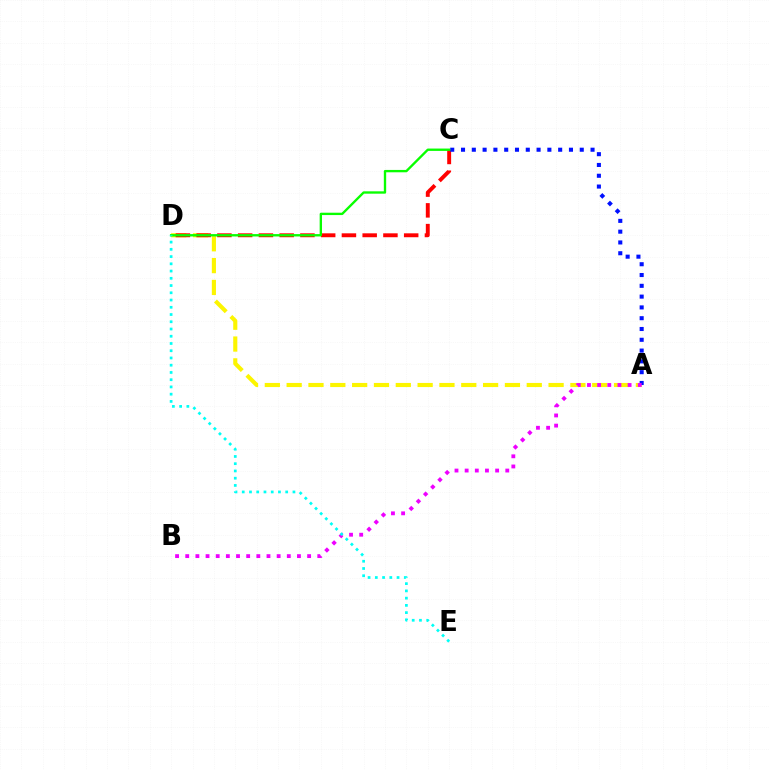{('A', 'D'): [{'color': '#fcf500', 'line_style': 'dashed', 'thickness': 2.97}], ('C', 'D'): [{'color': '#ff0000', 'line_style': 'dashed', 'thickness': 2.82}, {'color': '#08ff00', 'line_style': 'solid', 'thickness': 1.69}], ('A', 'C'): [{'color': '#0010ff', 'line_style': 'dotted', 'thickness': 2.93}], ('A', 'B'): [{'color': '#ee00ff', 'line_style': 'dotted', 'thickness': 2.76}], ('D', 'E'): [{'color': '#00fff6', 'line_style': 'dotted', 'thickness': 1.97}]}